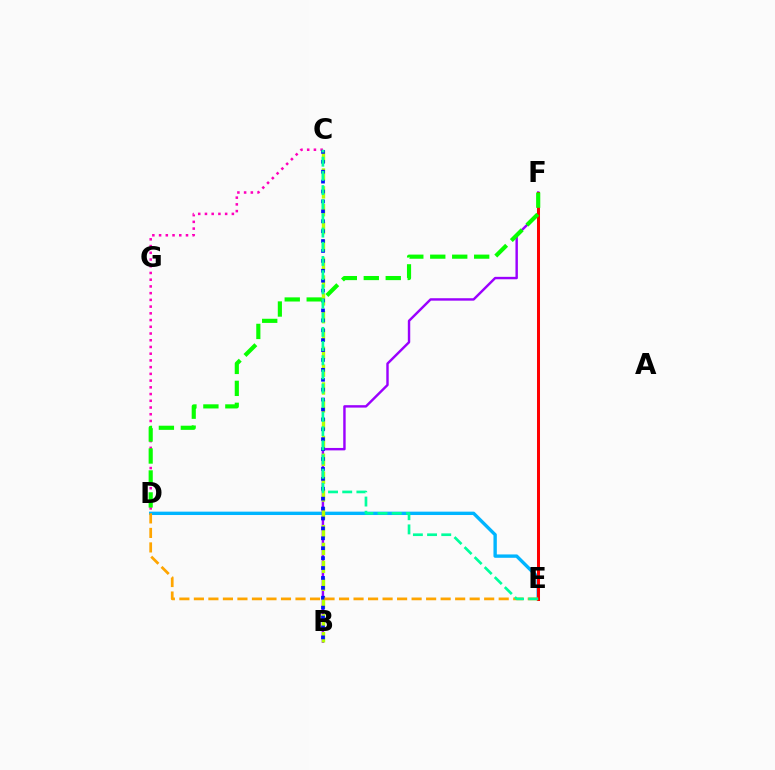{('C', 'D'): [{'color': '#ff00bd', 'line_style': 'dotted', 'thickness': 1.83}], ('D', 'E'): [{'color': '#00b5ff', 'line_style': 'solid', 'thickness': 2.42}, {'color': '#ffa500', 'line_style': 'dashed', 'thickness': 1.97}], ('B', 'F'): [{'color': '#9b00ff', 'line_style': 'solid', 'thickness': 1.75}], ('E', 'F'): [{'color': '#ff0000', 'line_style': 'solid', 'thickness': 2.17}], ('B', 'C'): [{'color': '#b3ff00', 'line_style': 'dashed', 'thickness': 2.42}, {'color': '#0010ff', 'line_style': 'dotted', 'thickness': 2.69}], ('D', 'F'): [{'color': '#08ff00', 'line_style': 'dashed', 'thickness': 2.98}], ('C', 'E'): [{'color': '#00ff9d', 'line_style': 'dashed', 'thickness': 1.93}]}